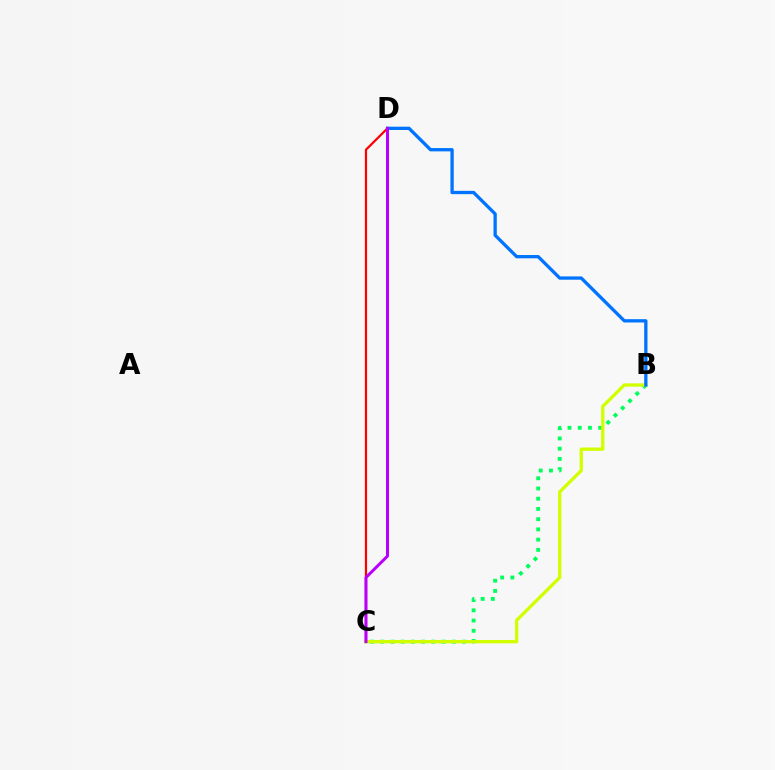{('B', 'C'): [{'color': '#00ff5c', 'line_style': 'dotted', 'thickness': 2.78}, {'color': '#d1ff00', 'line_style': 'solid', 'thickness': 2.39}], ('C', 'D'): [{'color': '#ff0000', 'line_style': 'solid', 'thickness': 1.6}, {'color': '#b900ff', 'line_style': 'solid', 'thickness': 2.15}], ('B', 'D'): [{'color': '#0074ff', 'line_style': 'solid', 'thickness': 2.38}]}